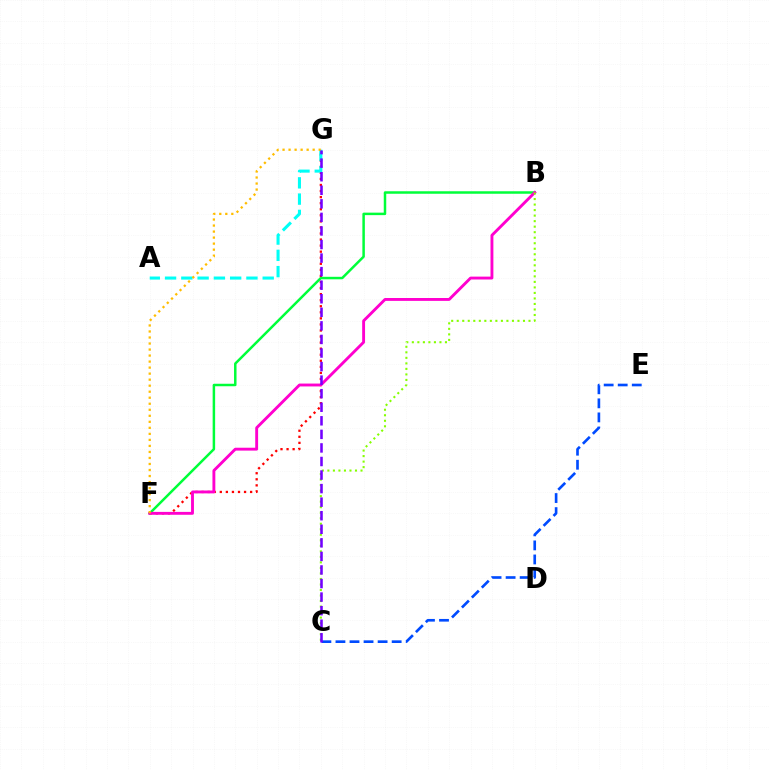{('C', 'E'): [{'color': '#004bff', 'line_style': 'dashed', 'thickness': 1.91}], ('F', 'G'): [{'color': '#ff0000', 'line_style': 'dotted', 'thickness': 1.65}, {'color': '#ffbd00', 'line_style': 'dotted', 'thickness': 1.64}], ('B', 'F'): [{'color': '#00ff39', 'line_style': 'solid', 'thickness': 1.79}, {'color': '#ff00cf', 'line_style': 'solid', 'thickness': 2.07}], ('A', 'G'): [{'color': '#00fff6', 'line_style': 'dashed', 'thickness': 2.21}], ('B', 'C'): [{'color': '#84ff00', 'line_style': 'dotted', 'thickness': 1.5}], ('C', 'G'): [{'color': '#7200ff', 'line_style': 'dashed', 'thickness': 1.84}]}